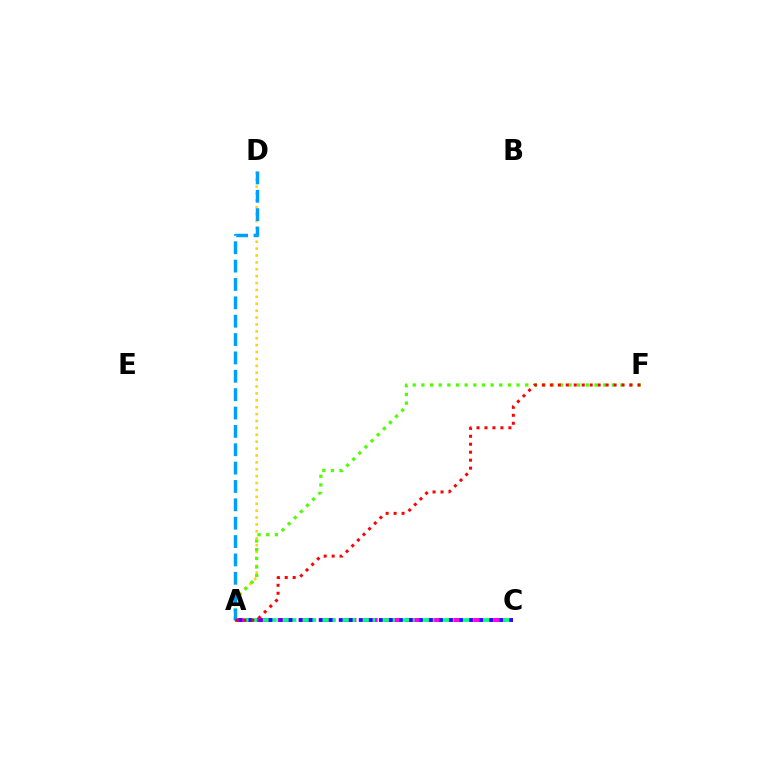{('A', 'C'): [{'color': '#ff00ed', 'line_style': 'dashed', 'thickness': 2.89}, {'color': '#00ff86', 'line_style': 'dashed', 'thickness': 2.68}, {'color': '#3700ff', 'line_style': 'dotted', 'thickness': 2.72}], ('A', 'D'): [{'color': '#ffd500', 'line_style': 'dotted', 'thickness': 1.87}, {'color': '#009eff', 'line_style': 'dashed', 'thickness': 2.49}], ('A', 'F'): [{'color': '#4fff00', 'line_style': 'dotted', 'thickness': 2.35}, {'color': '#ff0000', 'line_style': 'dotted', 'thickness': 2.16}]}